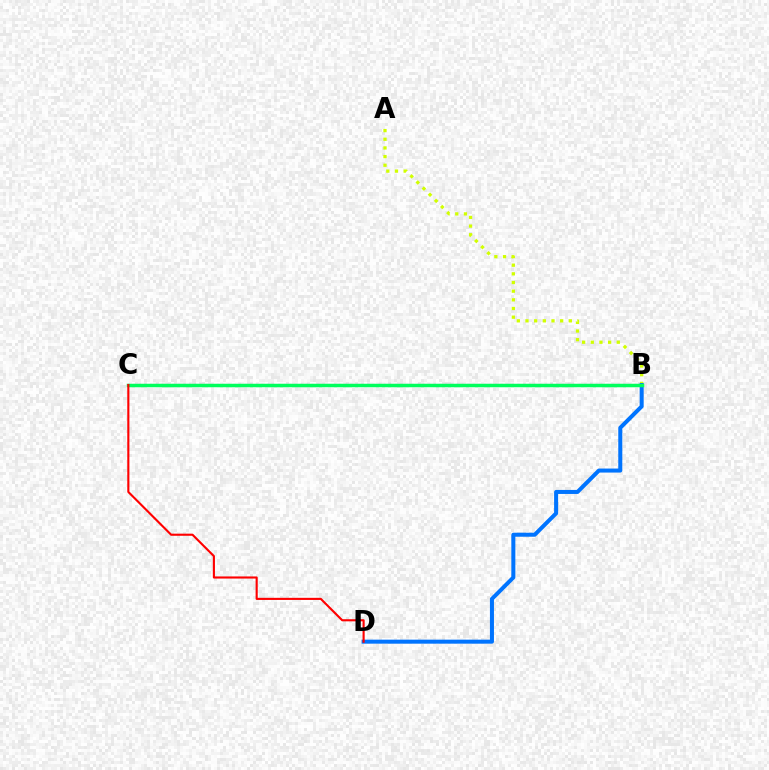{('A', 'B'): [{'color': '#d1ff00', 'line_style': 'dotted', 'thickness': 2.35}], ('B', 'D'): [{'color': '#0074ff', 'line_style': 'solid', 'thickness': 2.89}], ('B', 'C'): [{'color': '#b900ff', 'line_style': 'dotted', 'thickness': 1.51}, {'color': '#00ff5c', 'line_style': 'solid', 'thickness': 2.51}], ('C', 'D'): [{'color': '#ff0000', 'line_style': 'solid', 'thickness': 1.53}]}